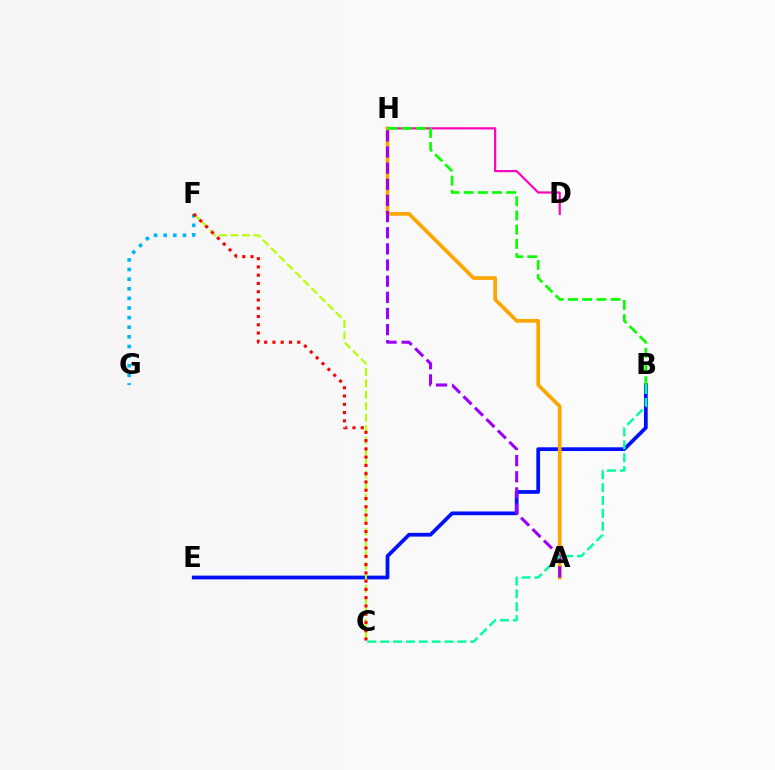{('B', 'E'): [{'color': '#0010ff', 'line_style': 'solid', 'thickness': 2.7}], ('D', 'H'): [{'color': '#ff00bd', 'line_style': 'solid', 'thickness': 1.57}], ('F', 'G'): [{'color': '#00b5ff', 'line_style': 'dotted', 'thickness': 2.61}], ('A', 'H'): [{'color': '#ffa500', 'line_style': 'solid', 'thickness': 2.67}, {'color': '#9b00ff', 'line_style': 'dashed', 'thickness': 2.19}], ('C', 'F'): [{'color': '#b3ff00', 'line_style': 'dashed', 'thickness': 1.55}, {'color': '#ff0000', 'line_style': 'dotted', 'thickness': 2.25}], ('B', 'C'): [{'color': '#00ff9d', 'line_style': 'dashed', 'thickness': 1.75}], ('B', 'H'): [{'color': '#08ff00', 'line_style': 'dashed', 'thickness': 1.93}]}